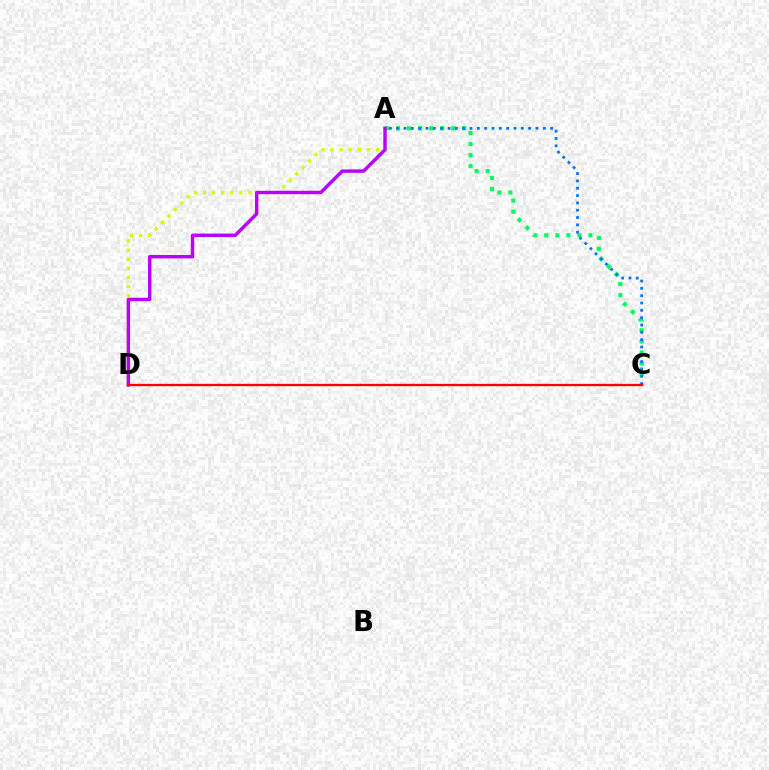{('A', 'C'): [{'color': '#00ff5c', 'line_style': 'dotted', 'thickness': 3.0}, {'color': '#0074ff', 'line_style': 'dotted', 'thickness': 1.99}], ('A', 'D'): [{'color': '#d1ff00', 'line_style': 'dotted', 'thickness': 2.47}, {'color': '#b900ff', 'line_style': 'solid', 'thickness': 2.45}], ('C', 'D'): [{'color': '#ff0000', 'line_style': 'solid', 'thickness': 1.65}]}